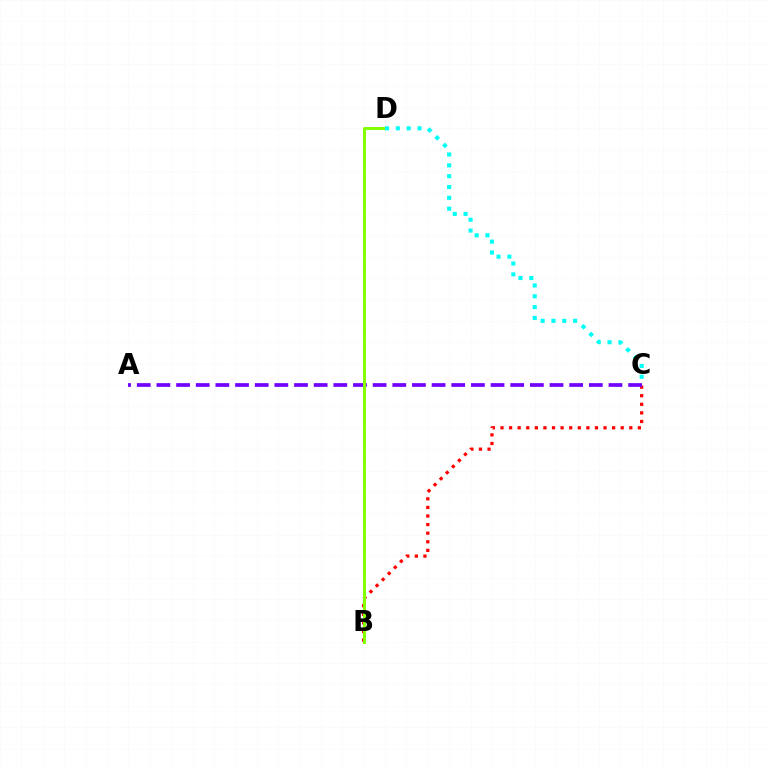{('B', 'C'): [{'color': '#ff0000', 'line_style': 'dotted', 'thickness': 2.33}], ('A', 'C'): [{'color': '#7200ff', 'line_style': 'dashed', 'thickness': 2.67}], ('B', 'D'): [{'color': '#84ff00', 'line_style': 'solid', 'thickness': 2.17}], ('C', 'D'): [{'color': '#00fff6', 'line_style': 'dotted', 'thickness': 2.94}]}